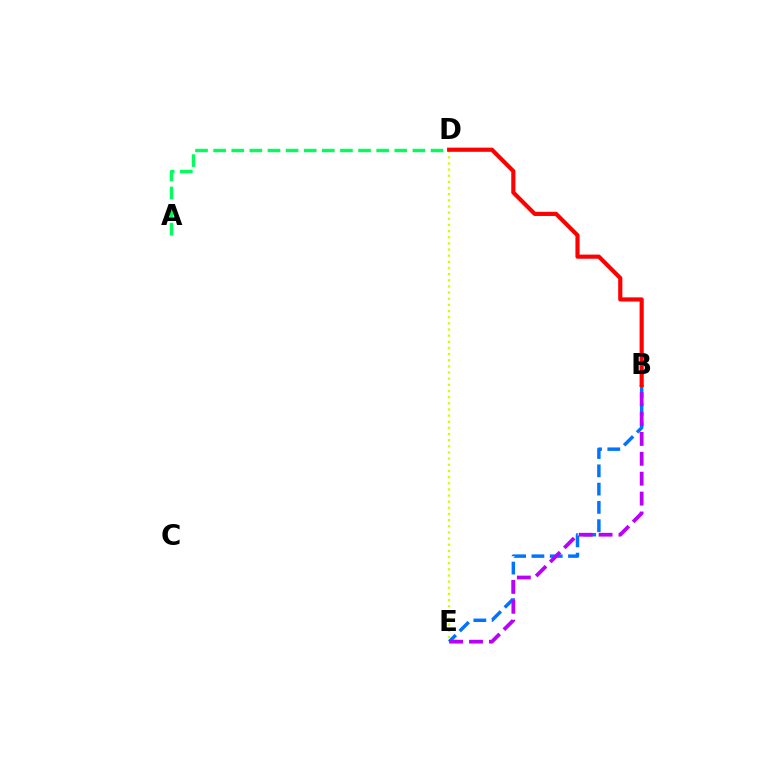{('A', 'D'): [{'color': '#00ff5c', 'line_style': 'dashed', 'thickness': 2.46}], ('D', 'E'): [{'color': '#d1ff00', 'line_style': 'dotted', 'thickness': 1.67}], ('B', 'E'): [{'color': '#0074ff', 'line_style': 'dashed', 'thickness': 2.48}, {'color': '#b900ff', 'line_style': 'dashed', 'thickness': 2.7}], ('B', 'D'): [{'color': '#ff0000', 'line_style': 'solid', 'thickness': 2.99}]}